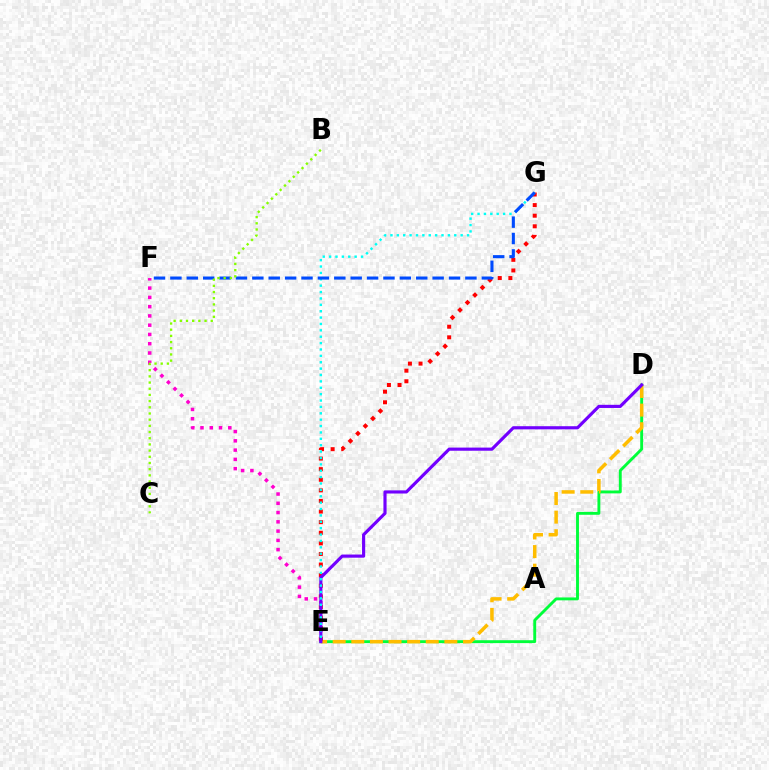{('D', 'E'): [{'color': '#00ff39', 'line_style': 'solid', 'thickness': 2.08}, {'color': '#ffbd00', 'line_style': 'dashed', 'thickness': 2.53}, {'color': '#7200ff', 'line_style': 'solid', 'thickness': 2.27}], ('E', 'F'): [{'color': '#ff00cf', 'line_style': 'dotted', 'thickness': 2.52}], ('E', 'G'): [{'color': '#ff0000', 'line_style': 'dotted', 'thickness': 2.88}, {'color': '#00fff6', 'line_style': 'dotted', 'thickness': 1.73}], ('F', 'G'): [{'color': '#004bff', 'line_style': 'dashed', 'thickness': 2.23}], ('B', 'C'): [{'color': '#84ff00', 'line_style': 'dotted', 'thickness': 1.68}]}